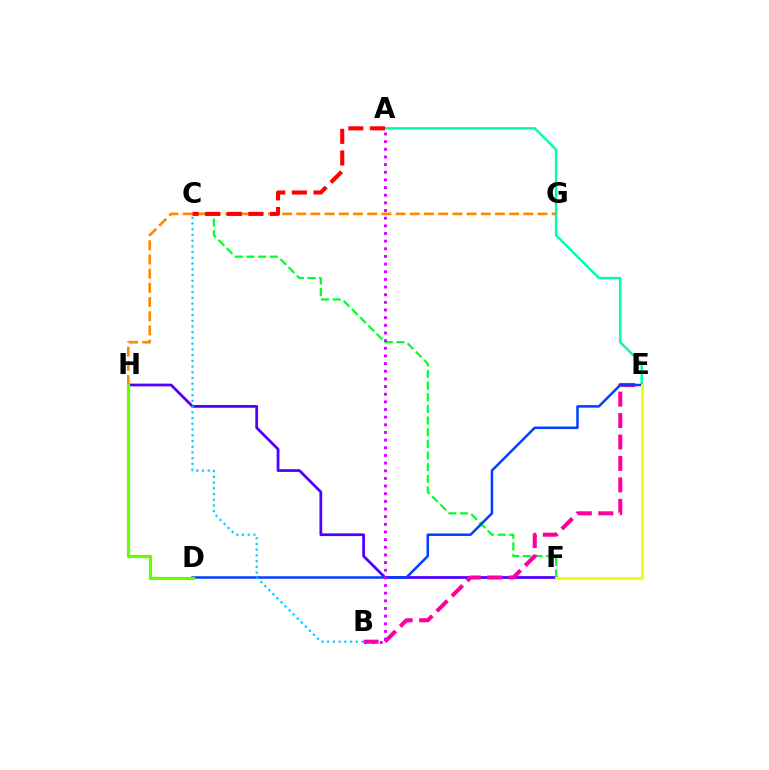{('A', 'E'): [{'color': '#00ffaf', 'line_style': 'solid', 'thickness': 1.77}], ('F', 'H'): [{'color': '#4f00ff', 'line_style': 'solid', 'thickness': 1.98}], ('C', 'F'): [{'color': '#00ff27', 'line_style': 'dashed', 'thickness': 1.58}], ('B', 'E'): [{'color': '#ff00a0', 'line_style': 'dashed', 'thickness': 2.91}], ('G', 'H'): [{'color': '#ff8800', 'line_style': 'dashed', 'thickness': 1.93}], ('D', 'E'): [{'color': '#003fff', 'line_style': 'solid', 'thickness': 1.8}], ('E', 'F'): [{'color': '#eeff00', 'line_style': 'solid', 'thickness': 2.12}], ('A', 'C'): [{'color': '#ff0000', 'line_style': 'dashed', 'thickness': 2.94}], ('B', 'C'): [{'color': '#00c7ff', 'line_style': 'dotted', 'thickness': 1.56}], ('A', 'B'): [{'color': '#d600ff', 'line_style': 'dotted', 'thickness': 2.08}], ('D', 'H'): [{'color': '#66ff00', 'line_style': 'solid', 'thickness': 2.3}]}